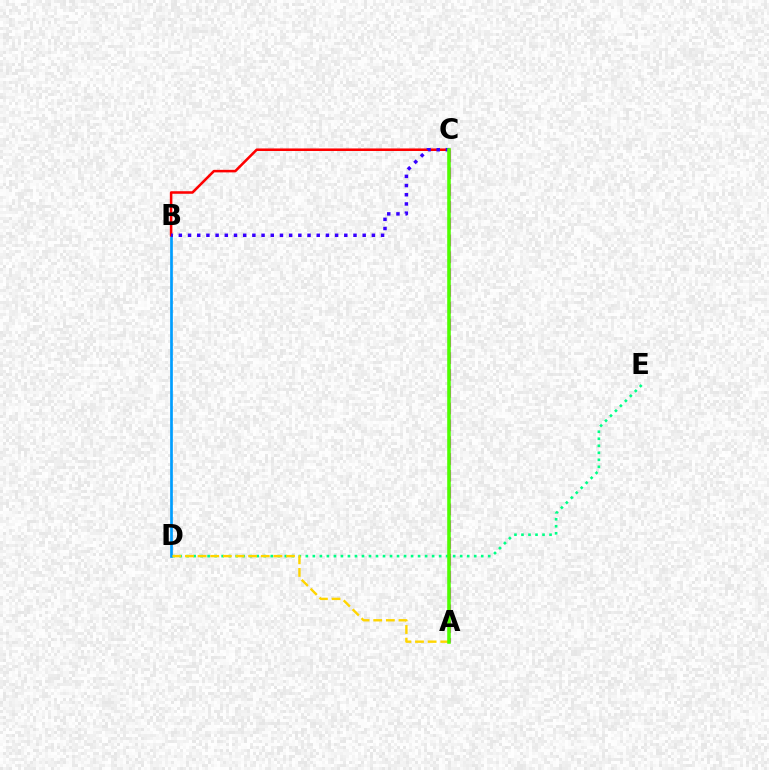{('D', 'E'): [{'color': '#00ff86', 'line_style': 'dotted', 'thickness': 1.91}], ('A', 'C'): [{'color': '#ff00ed', 'line_style': 'dashed', 'thickness': 2.28}, {'color': '#4fff00', 'line_style': 'solid', 'thickness': 2.57}], ('B', 'D'): [{'color': '#009eff', 'line_style': 'solid', 'thickness': 1.94}], ('B', 'C'): [{'color': '#ff0000', 'line_style': 'solid', 'thickness': 1.83}, {'color': '#3700ff', 'line_style': 'dotted', 'thickness': 2.5}], ('A', 'D'): [{'color': '#ffd500', 'line_style': 'dashed', 'thickness': 1.72}]}